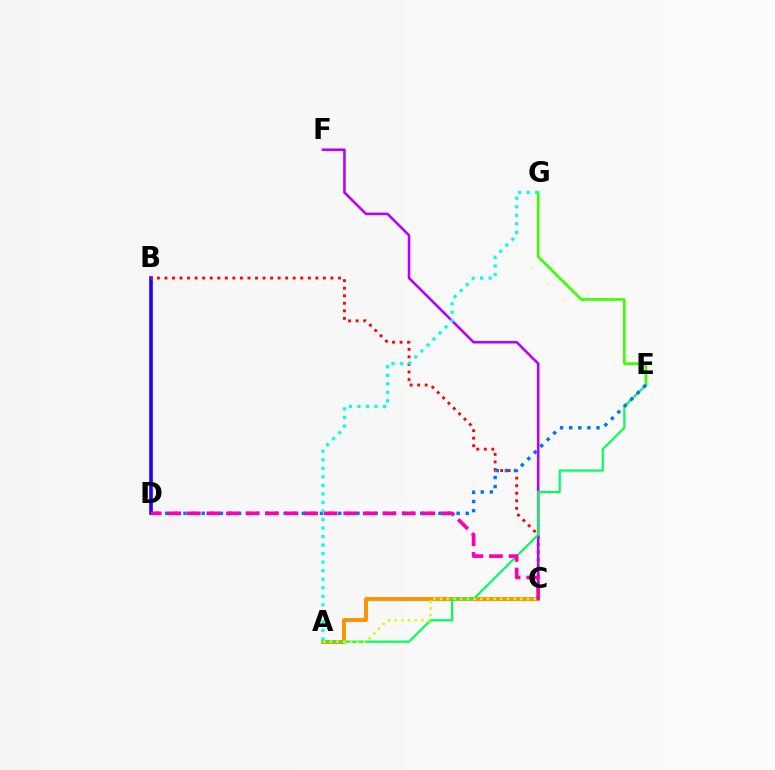{('E', 'G'): [{'color': '#3dff00', 'line_style': 'solid', 'thickness': 1.94}], ('B', 'D'): [{'color': '#2500ff', 'line_style': 'solid', 'thickness': 2.6}], ('B', 'C'): [{'color': '#ff0000', 'line_style': 'dotted', 'thickness': 2.05}], ('A', 'C'): [{'color': '#ff9400', 'line_style': 'solid', 'thickness': 2.83}, {'color': '#d1ff00', 'line_style': 'dotted', 'thickness': 1.82}], ('C', 'F'): [{'color': '#b900ff', 'line_style': 'solid', 'thickness': 1.85}], ('A', 'E'): [{'color': '#00ff5c', 'line_style': 'solid', 'thickness': 1.56}], ('D', 'E'): [{'color': '#0074ff', 'line_style': 'dotted', 'thickness': 2.47}], ('C', 'D'): [{'color': '#ff00ac', 'line_style': 'dashed', 'thickness': 2.66}], ('A', 'G'): [{'color': '#00fff6', 'line_style': 'dotted', 'thickness': 2.32}]}